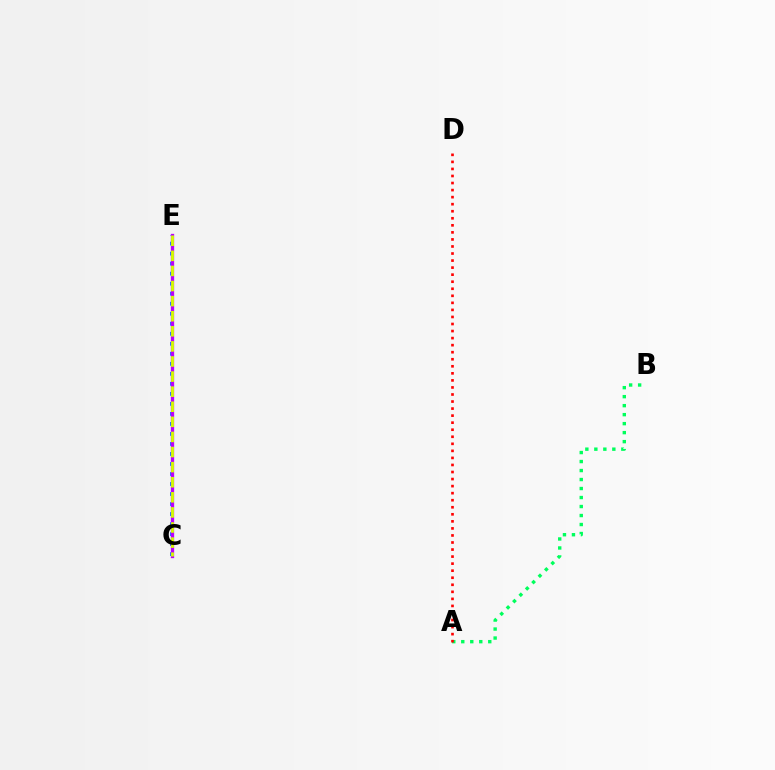{('C', 'E'): [{'color': '#0074ff', 'line_style': 'dotted', 'thickness': 2.72}, {'color': '#b900ff', 'line_style': 'solid', 'thickness': 2.37}, {'color': '#d1ff00', 'line_style': 'dashed', 'thickness': 2.05}], ('A', 'B'): [{'color': '#00ff5c', 'line_style': 'dotted', 'thickness': 2.44}], ('A', 'D'): [{'color': '#ff0000', 'line_style': 'dotted', 'thickness': 1.91}]}